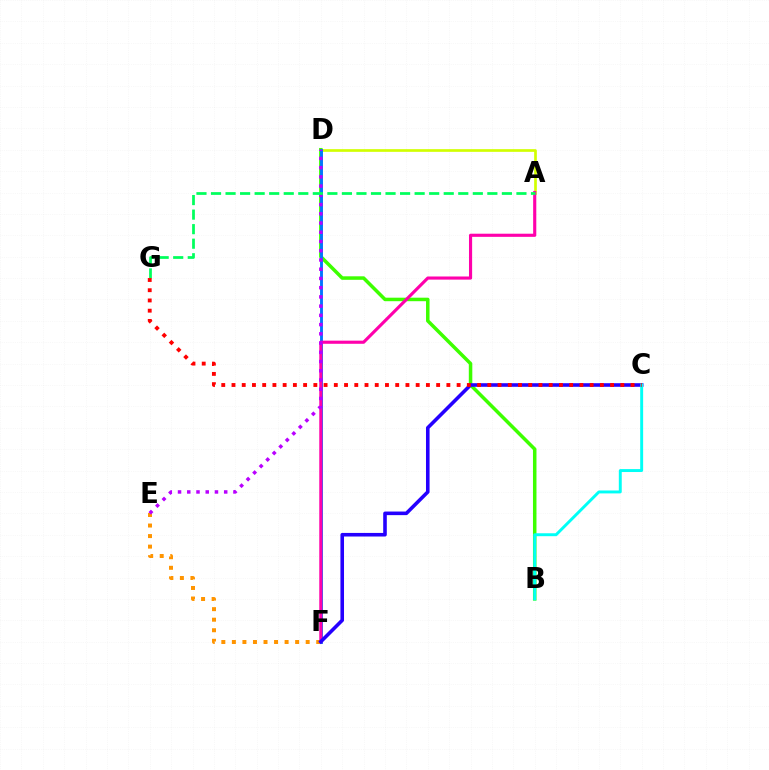{('B', 'D'): [{'color': '#3dff00', 'line_style': 'solid', 'thickness': 2.53}], ('A', 'D'): [{'color': '#d1ff00', 'line_style': 'solid', 'thickness': 1.93}], ('E', 'F'): [{'color': '#ff9400', 'line_style': 'dotted', 'thickness': 2.86}], ('D', 'F'): [{'color': '#0074ff', 'line_style': 'solid', 'thickness': 2.07}], ('A', 'F'): [{'color': '#ff00ac', 'line_style': 'solid', 'thickness': 2.25}], ('D', 'E'): [{'color': '#b900ff', 'line_style': 'dotted', 'thickness': 2.51}], ('C', 'F'): [{'color': '#2500ff', 'line_style': 'solid', 'thickness': 2.58}], ('A', 'G'): [{'color': '#00ff5c', 'line_style': 'dashed', 'thickness': 1.98}], ('B', 'C'): [{'color': '#00fff6', 'line_style': 'solid', 'thickness': 2.11}], ('C', 'G'): [{'color': '#ff0000', 'line_style': 'dotted', 'thickness': 2.78}]}